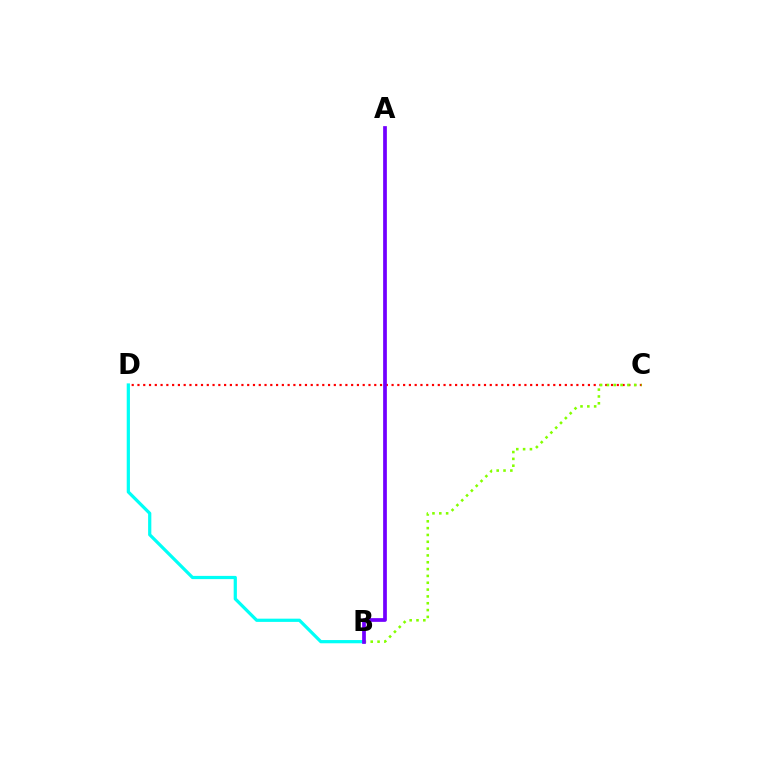{('C', 'D'): [{'color': '#ff0000', 'line_style': 'dotted', 'thickness': 1.57}], ('B', 'C'): [{'color': '#84ff00', 'line_style': 'dotted', 'thickness': 1.86}], ('B', 'D'): [{'color': '#00fff6', 'line_style': 'solid', 'thickness': 2.32}], ('A', 'B'): [{'color': '#7200ff', 'line_style': 'solid', 'thickness': 2.68}]}